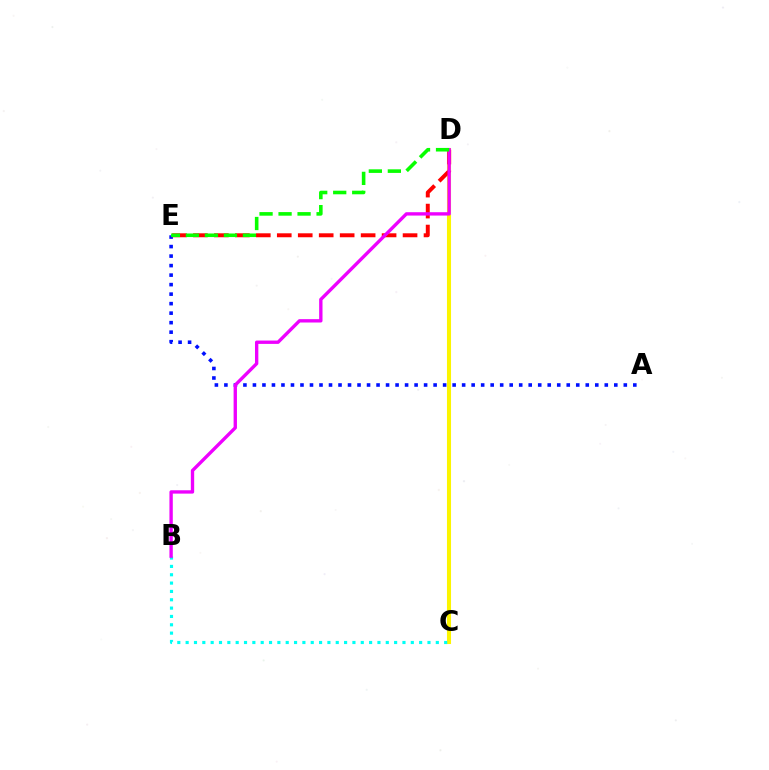{('C', 'D'): [{'color': '#fcf500', 'line_style': 'solid', 'thickness': 2.92}], ('A', 'E'): [{'color': '#0010ff', 'line_style': 'dotted', 'thickness': 2.58}], ('D', 'E'): [{'color': '#ff0000', 'line_style': 'dashed', 'thickness': 2.85}, {'color': '#08ff00', 'line_style': 'dashed', 'thickness': 2.58}], ('B', 'C'): [{'color': '#00fff6', 'line_style': 'dotted', 'thickness': 2.27}], ('B', 'D'): [{'color': '#ee00ff', 'line_style': 'solid', 'thickness': 2.41}]}